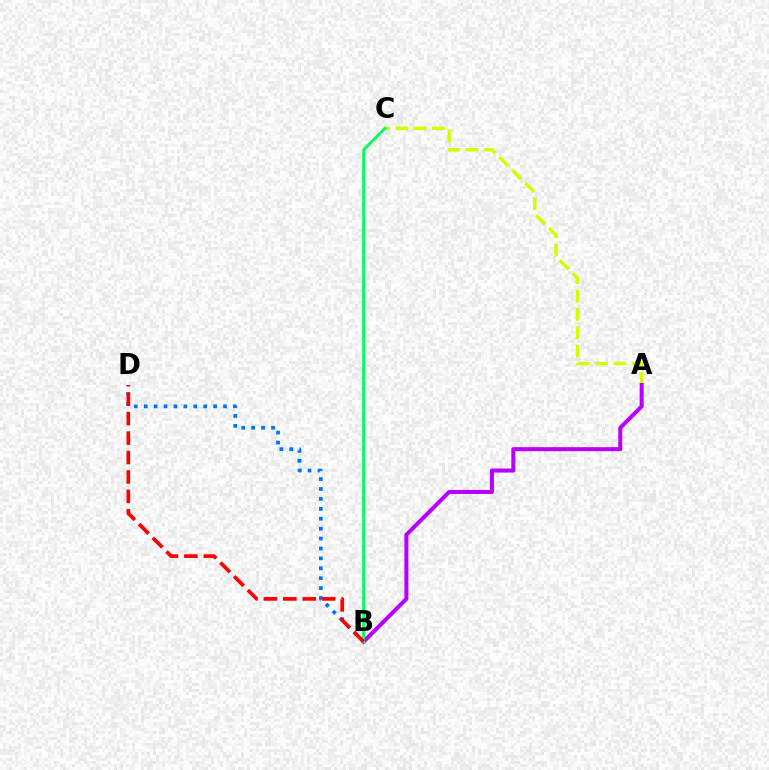{('B', 'D'): [{'color': '#0074ff', 'line_style': 'dotted', 'thickness': 2.69}, {'color': '#ff0000', 'line_style': 'dashed', 'thickness': 2.64}], ('A', 'C'): [{'color': '#d1ff00', 'line_style': 'dashed', 'thickness': 2.49}], ('A', 'B'): [{'color': '#b900ff', 'line_style': 'solid', 'thickness': 2.9}], ('B', 'C'): [{'color': '#00ff5c', 'line_style': 'solid', 'thickness': 2.08}]}